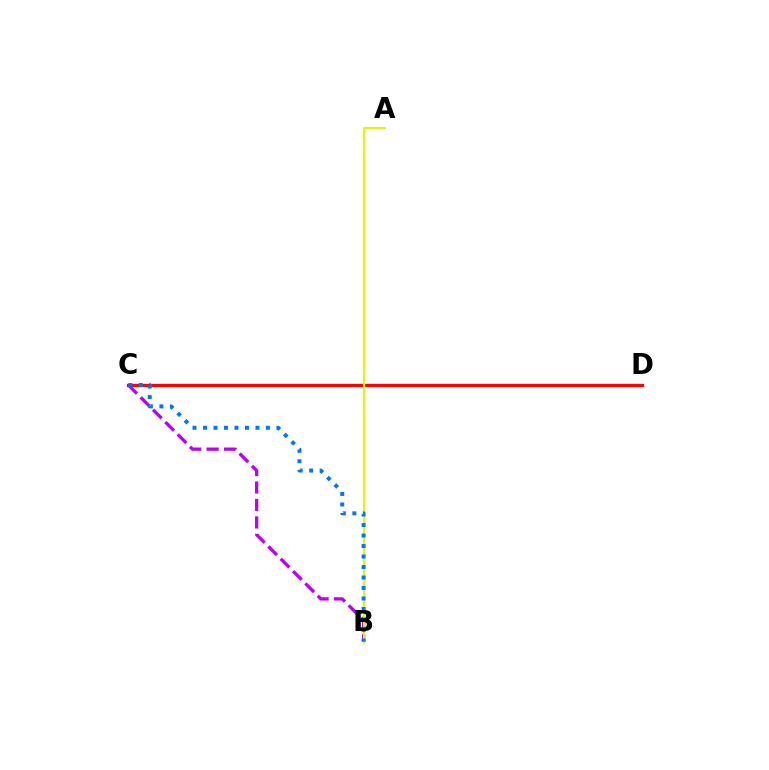{('C', 'D'): [{'color': '#00ff5c', 'line_style': 'solid', 'thickness': 2.06}, {'color': '#ff0000', 'line_style': 'solid', 'thickness': 2.36}], ('B', 'C'): [{'color': '#b900ff', 'line_style': 'dashed', 'thickness': 2.37}, {'color': '#0074ff', 'line_style': 'dotted', 'thickness': 2.85}], ('A', 'B'): [{'color': '#d1ff00', 'line_style': 'solid', 'thickness': 1.5}]}